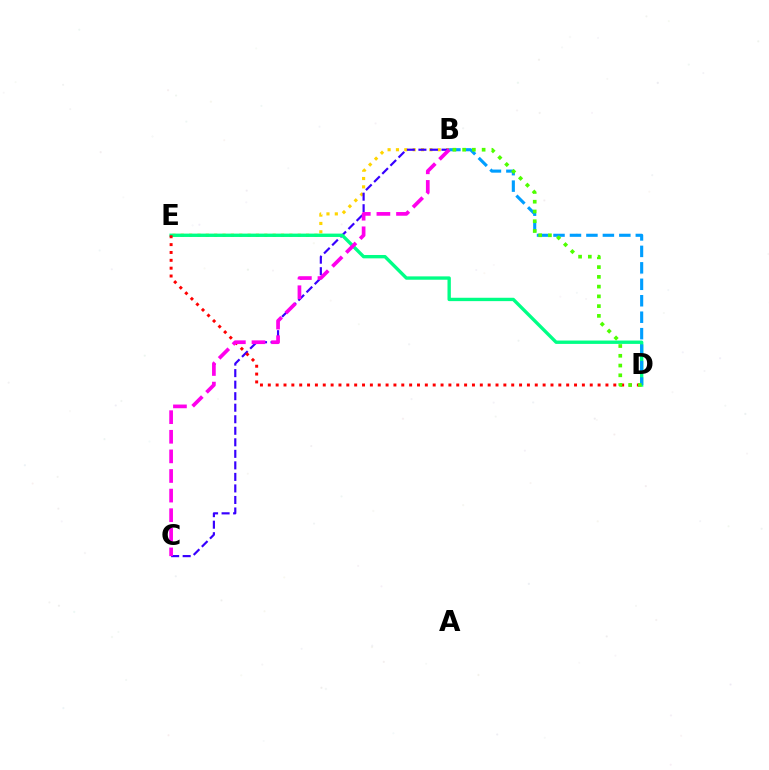{('B', 'E'): [{'color': '#ffd500', 'line_style': 'dotted', 'thickness': 2.27}], ('B', 'C'): [{'color': '#3700ff', 'line_style': 'dashed', 'thickness': 1.57}, {'color': '#ff00ed', 'line_style': 'dashed', 'thickness': 2.66}], ('D', 'E'): [{'color': '#00ff86', 'line_style': 'solid', 'thickness': 2.42}, {'color': '#ff0000', 'line_style': 'dotted', 'thickness': 2.13}], ('B', 'D'): [{'color': '#009eff', 'line_style': 'dashed', 'thickness': 2.24}, {'color': '#4fff00', 'line_style': 'dotted', 'thickness': 2.65}]}